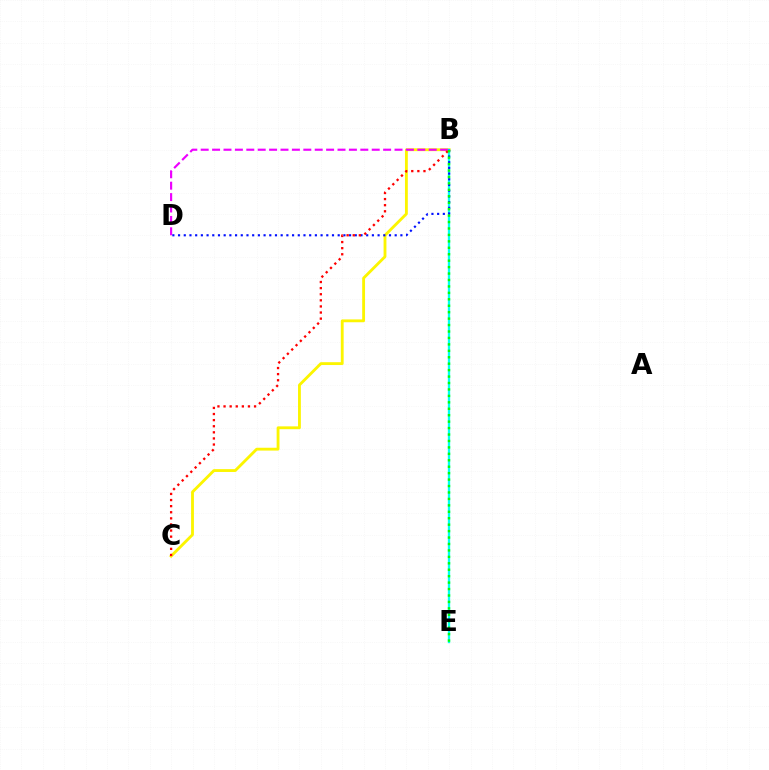{('B', 'C'): [{'color': '#fcf500', 'line_style': 'solid', 'thickness': 2.04}, {'color': '#ff0000', 'line_style': 'dotted', 'thickness': 1.66}], ('B', 'D'): [{'color': '#ee00ff', 'line_style': 'dashed', 'thickness': 1.55}, {'color': '#0010ff', 'line_style': 'dotted', 'thickness': 1.55}], ('B', 'E'): [{'color': '#00fff6', 'line_style': 'solid', 'thickness': 1.68}, {'color': '#08ff00', 'line_style': 'dotted', 'thickness': 1.75}]}